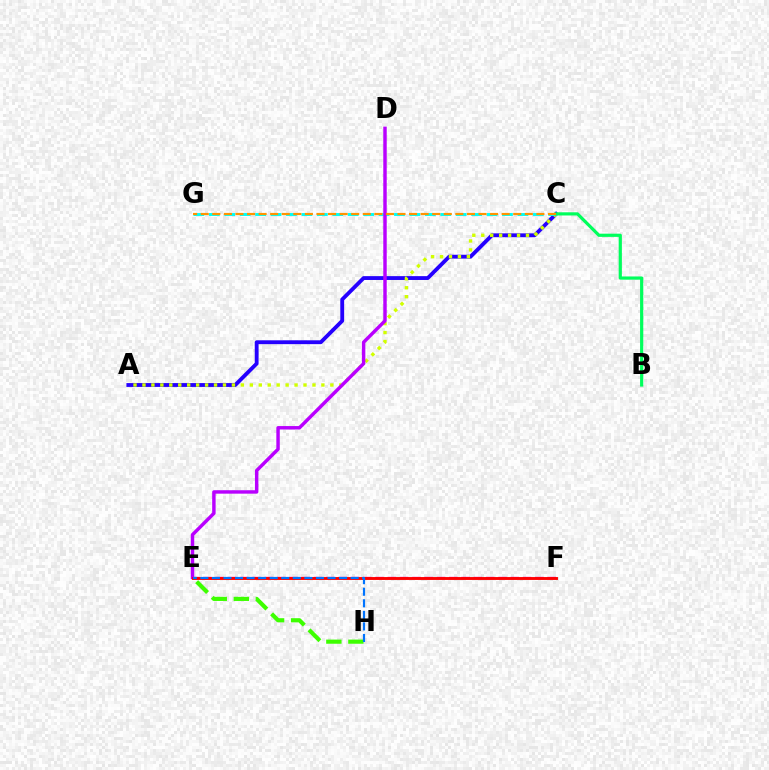{('A', 'C'): [{'color': '#2500ff', 'line_style': 'solid', 'thickness': 2.77}, {'color': '#d1ff00', 'line_style': 'dotted', 'thickness': 2.43}], ('E', 'F'): [{'color': '#ff00ac', 'line_style': 'dashed', 'thickness': 1.67}, {'color': '#ff0000', 'line_style': 'solid', 'thickness': 2.08}], ('C', 'G'): [{'color': '#00fff6', 'line_style': 'dashed', 'thickness': 2.1}, {'color': '#ff9400', 'line_style': 'dashed', 'thickness': 1.57}], ('B', 'C'): [{'color': '#00ff5c', 'line_style': 'solid', 'thickness': 2.3}], ('E', 'H'): [{'color': '#3dff00', 'line_style': 'dashed', 'thickness': 3.0}, {'color': '#0074ff', 'line_style': 'dashed', 'thickness': 1.57}], ('D', 'E'): [{'color': '#b900ff', 'line_style': 'solid', 'thickness': 2.48}]}